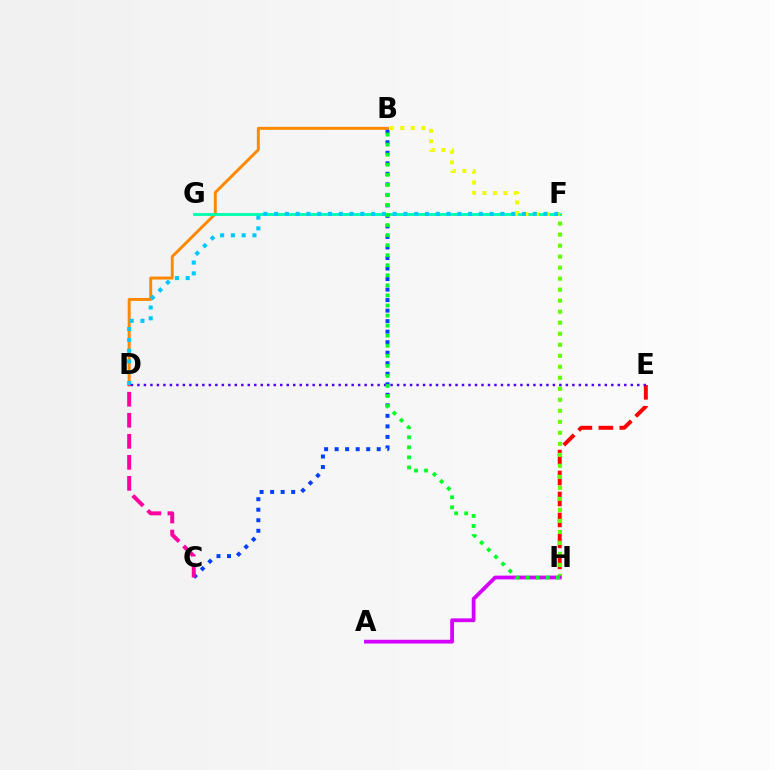{('B', 'D'): [{'color': '#ff8800', 'line_style': 'solid', 'thickness': 2.12}], ('E', 'H'): [{'color': '#ff0000', 'line_style': 'dashed', 'thickness': 2.85}], ('F', 'G'): [{'color': '#00ffaf', 'line_style': 'solid', 'thickness': 2.07}], ('B', 'F'): [{'color': '#eeff00', 'line_style': 'dotted', 'thickness': 2.86}], ('B', 'C'): [{'color': '#003fff', 'line_style': 'dotted', 'thickness': 2.86}], ('D', 'F'): [{'color': '#00c7ff', 'line_style': 'dotted', 'thickness': 2.93}], ('C', 'D'): [{'color': '#ff00a0', 'line_style': 'dashed', 'thickness': 2.86}], ('F', 'H'): [{'color': '#66ff00', 'line_style': 'dotted', 'thickness': 2.99}], ('D', 'E'): [{'color': '#4f00ff', 'line_style': 'dotted', 'thickness': 1.76}], ('A', 'H'): [{'color': '#d600ff', 'line_style': 'solid', 'thickness': 2.72}], ('B', 'H'): [{'color': '#00ff27', 'line_style': 'dotted', 'thickness': 2.73}]}